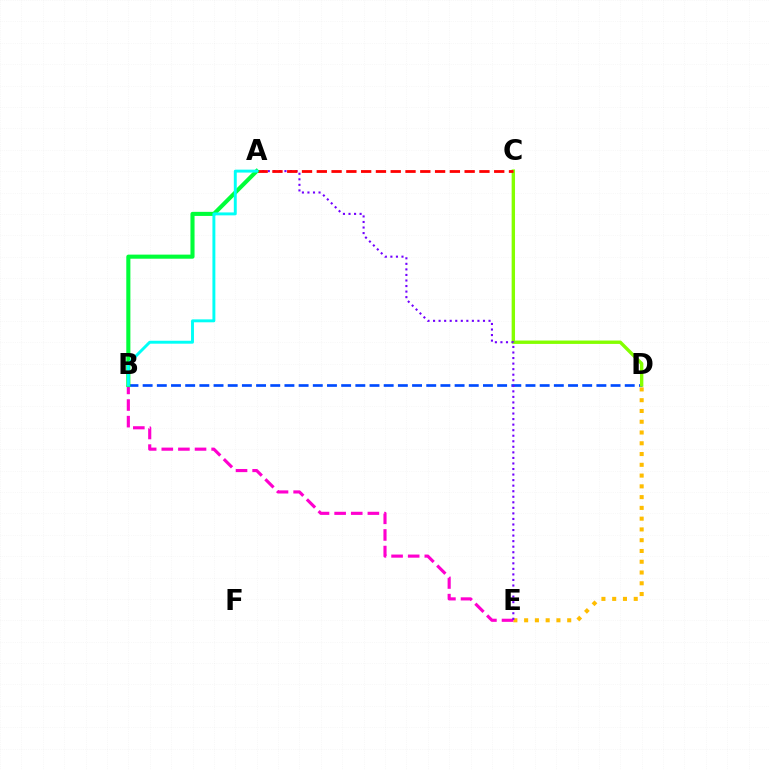{('B', 'D'): [{'color': '#004bff', 'line_style': 'dashed', 'thickness': 1.93}], ('D', 'E'): [{'color': '#ffbd00', 'line_style': 'dotted', 'thickness': 2.93}], ('C', 'D'): [{'color': '#84ff00', 'line_style': 'solid', 'thickness': 2.44}], ('B', 'E'): [{'color': '#ff00cf', 'line_style': 'dashed', 'thickness': 2.26}], ('A', 'E'): [{'color': '#7200ff', 'line_style': 'dotted', 'thickness': 1.51}], ('A', 'C'): [{'color': '#ff0000', 'line_style': 'dashed', 'thickness': 2.01}], ('A', 'B'): [{'color': '#00ff39', 'line_style': 'solid', 'thickness': 2.95}, {'color': '#00fff6', 'line_style': 'solid', 'thickness': 2.11}]}